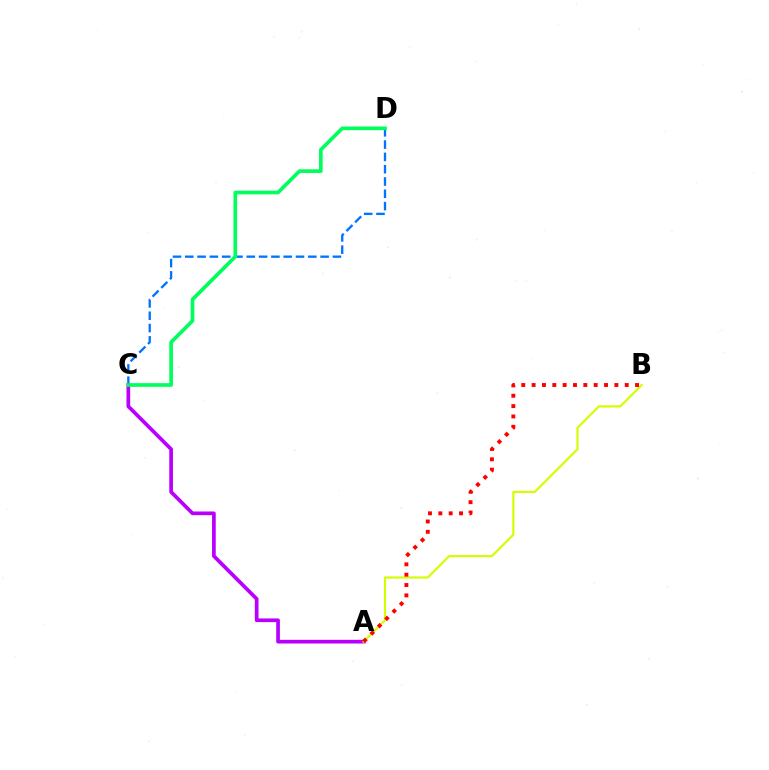{('A', 'C'): [{'color': '#b900ff', 'line_style': 'solid', 'thickness': 2.66}], ('A', 'B'): [{'color': '#d1ff00', 'line_style': 'solid', 'thickness': 1.55}, {'color': '#ff0000', 'line_style': 'dotted', 'thickness': 2.81}], ('C', 'D'): [{'color': '#0074ff', 'line_style': 'dashed', 'thickness': 1.67}, {'color': '#00ff5c', 'line_style': 'solid', 'thickness': 2.64}]}